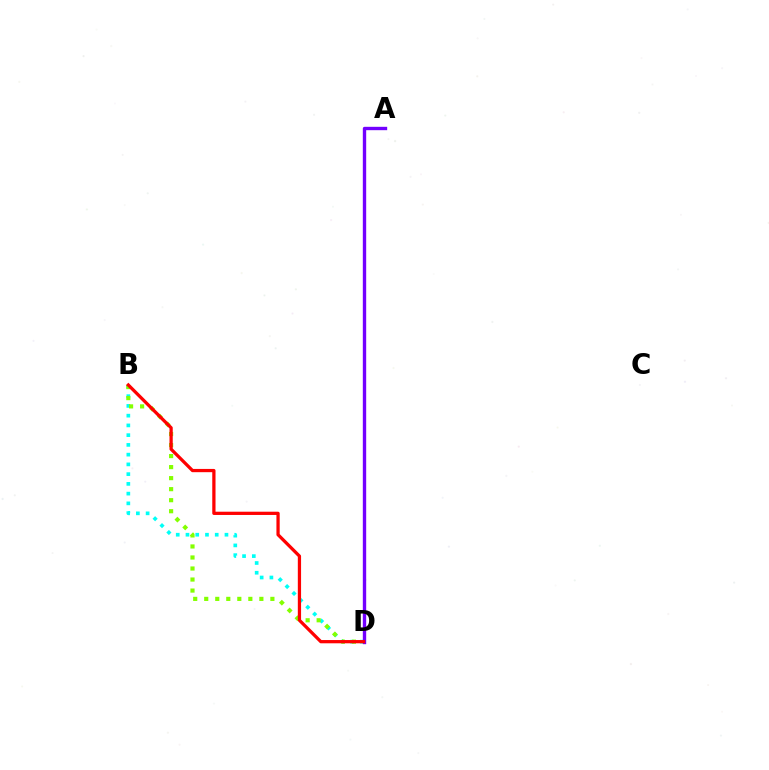{('B', 'D'): [{'color': '#00fff6', 'line_style': 'dotted', 'thickness': 2.65}, {'color': '#84ff00', 'line_style': 'dotted', 'thickness': 3.0}, {'color': '#ff0000', 'line_style': 'solid', 'thickness': 2.34}], ('A', 'D'): [{'color': '#7200ff', 'line_style': 'solid', 'thickness': 2.42}]}